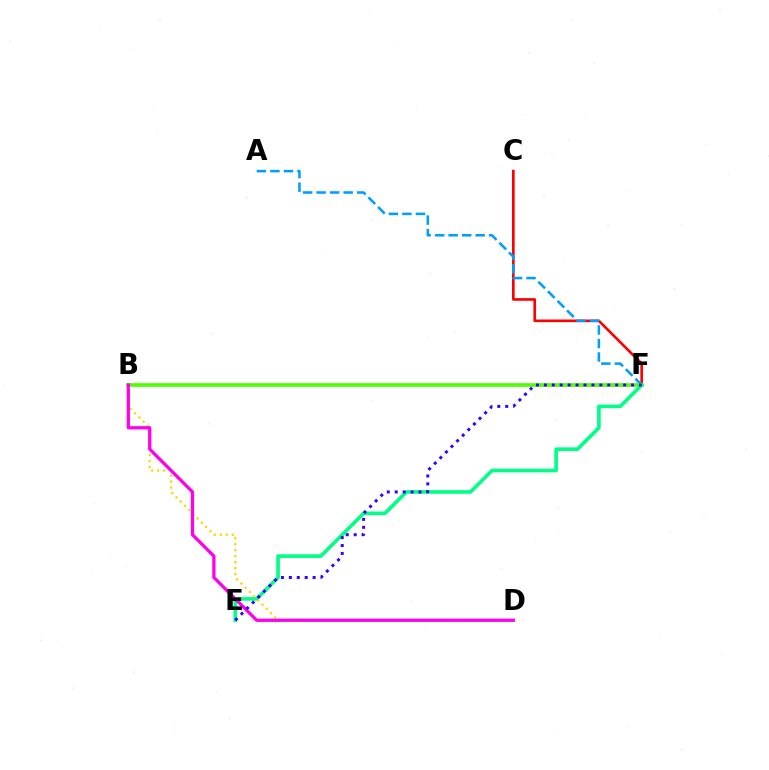{('C', 'F'): [{'color': '#ff0000', 'line_style': 'solid', 'thickness': 1.91}], ('A', 'F'): [{'color': '#009eff', 'line_style': 'dashed', 'thickness': 1.84}], ('B', 'F'): [{'color': '#4fff00', 'line_style': 'solid', 'thickness': 2.63}], ('E', 'F'): [{'color': '#00ff86', 'line_style': 'solid', 'thickness': 2.6}, {'color': '#3700ff', 'line_style': 'dotted', 'thickness': 2.15}], ('B', 'D'): [{'color': '#ffd500', 'line_style': 'dotted', 'thickness': 1.63}, {'color': '#ff00ed', 'line_style': 'solid', 'thickness': 2.34}]}